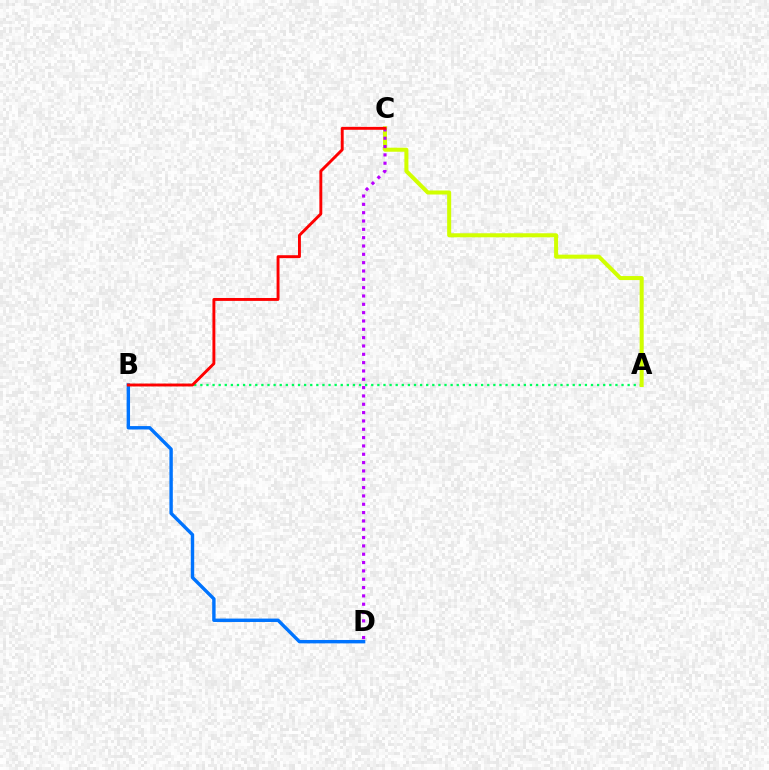{('B', 'D'): [{'color': '#0074ff', 'line_style': 'solid', 'thickness': 2.45}], ('A', 'B'): [{'color': '#00ff5c', 'line_style': 'dotted', 'thickness': 1.66}], ('A', 'C'): [{'color': '#d1ff00', 'line_style': 'solid', 'thickness': 2.9}], ('C', 'D'): [{'color': '#b900ff', 'line_style': 'dotted', 'thickness': 2.26}], ('B', 'C'): [{'color': '#ff0000', 'line_style': 'solid', 'thickness': 2.09}]}